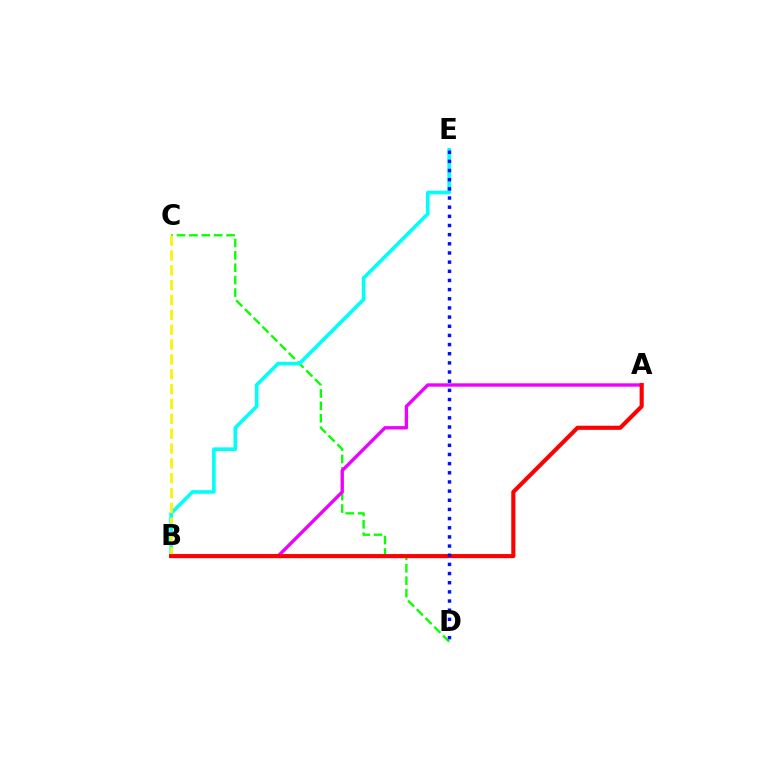{('C', 'D'): [{'color': '#08ff00', 'line_style': 'dashed', 'thickness': 1.68}], ('A', 'B'): [{'color': '#ee00ff', 'line_style': 'solid', 'thickness': 2.41}, {'color': '#ff0000', 'line_style': 'solid', 'thickness': 2.96}], ('B', 'E'): [{'color': '#00fff6', 'line_style': 'solid', 'thickness': 2.6}], ('B', 'C'): [{'color': '#fcf500', 'line_style': 'dashed', 'thickness': 2.02}], ('D', 'E'): [{'color': '#0010ff', 'line_style': 'dotted', 'thickness': 2.49}]}